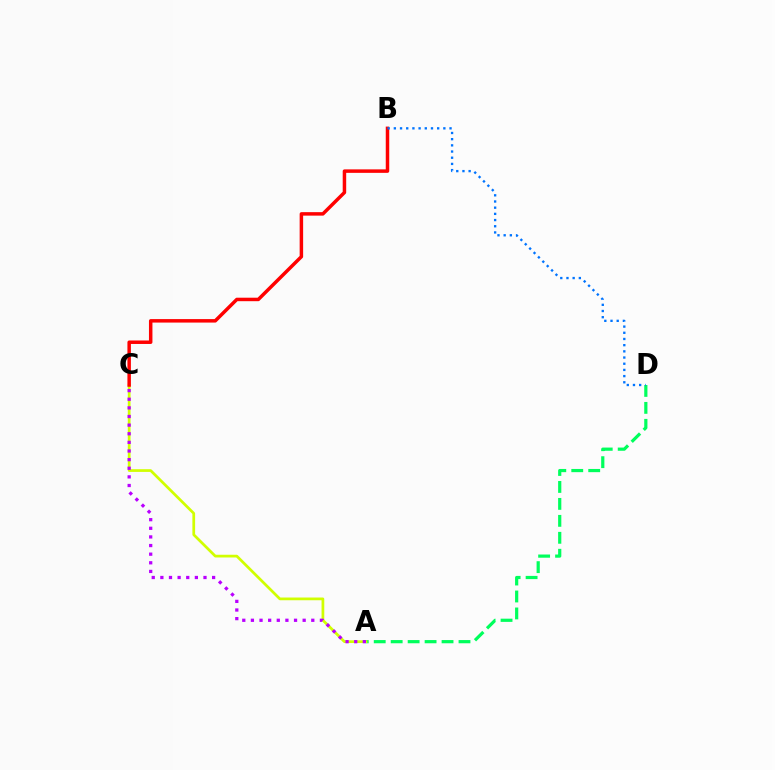{('A', 'D'): [{'color': '#00ff5c', 'line_style': 'dashed', 'thickness': 2.3}], ('A', 'C'): [{'color': '#d1ff00', 'line_style': 'solid', 'thickness': 1.96}, {'color': '#b900ff', 'line_style': 'dotted', 'thickness': 2.34}], ('B', 'C'): [{'color': '#ff0000', 'line_style': 'solid', 'thickness': 2.51}], ('B', 'D'): [{'color': '#0074ff', 'line_style': 'dotted', 'thickness': 1.68}]}